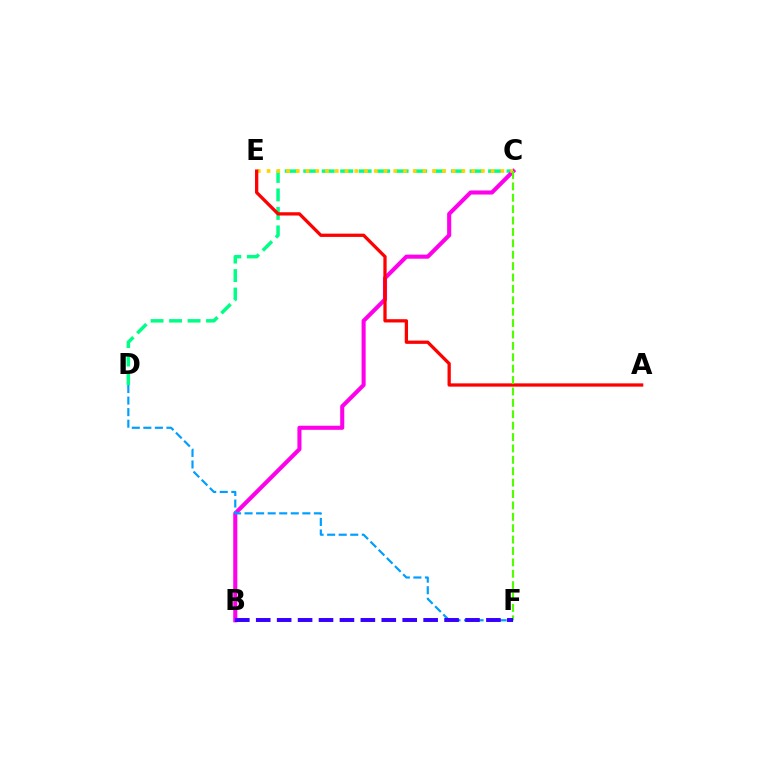{('C', 'D'): [{'color': '#00ff86', 'line_style': 'dashed', 'thickness': 2.51}], ('B', 'C'): [{'color': '#ff00ed', 'line_style': 'solid', 'thickness': 2.94}], ('C', 'E'): [{'color': '#ffd500', 'line_style': 'dotted', 'thickness': 2.65}], ('A', 'E'): [{'color': '#ff0000', 'line_style': 'solid', 'thickness': 2.36}], ('C', 'F'): [{'color': '#4fff00', 'line_style': 'dashed', 'thickness': 1.55}], ('D', 'F'): [{'color': '#009eff', 'line_style': 'dashed', 'thickness': 1.57}], ('B', 'F'): [{'color': '#3700ff', 'line_style': 'dashed', 'thickness': 2.84}]}